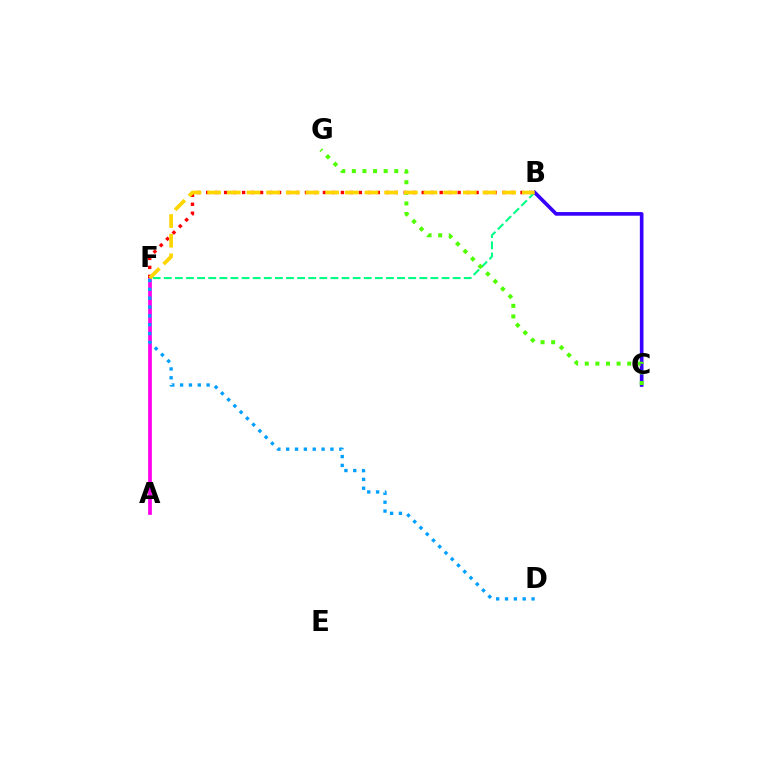{('A', 'F'): [{'color': '#ff00ed', 'line_style': 'solid', 'thickness': 2.69}], ('D', 'F'): [{'color': '#009eff', 'line_style': 'dotted', 'thickness': 2.4}], ('B', 'F'): [{'color': '#ff0000', 'line_style': 'dotted', 'thickness': 2.44}, {'color': '#00ff86', 'line_style': 'dashed', 'thickness': 1.51}, {'color': '#ffd500', 'line_style': 'dashed', 'thickness': 2.67}], ('B', 'C'): [{'color': '#3700ff', 'line_style': 'solid', 'thickness': 2.62}], ('C', 'G'): [{'color': '#4fff00', 'line_style': 'dotted', 'thickness': 2.88}]}